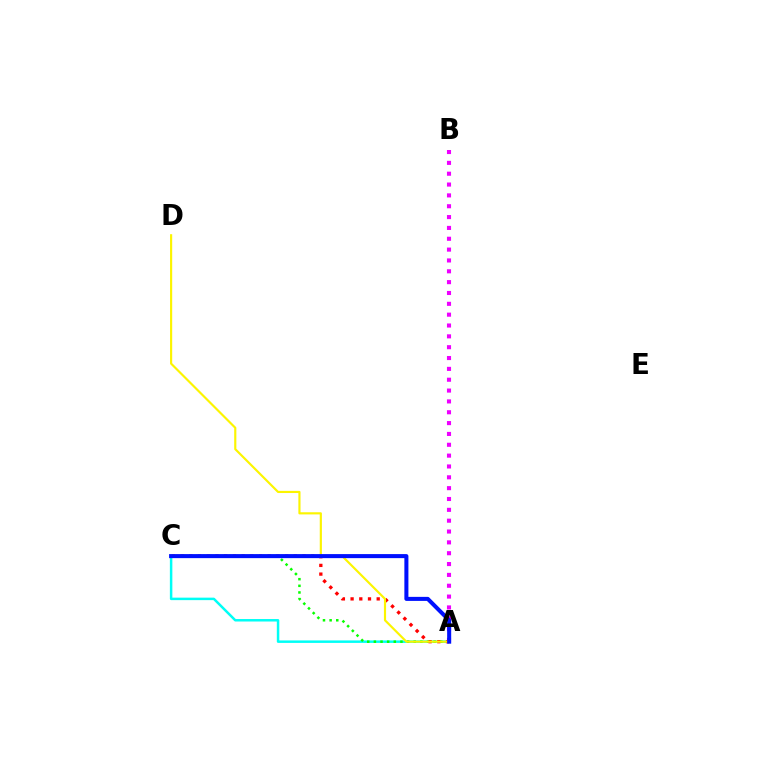{('A', 'C'): [{'color': '#00fff6', 'line_style': 'solid', 'thickness': 1.79}, {'color': '#08ff00', 'line_style': 'dotted', 'thickness': 1.8}, {'color': '#ff0000', 'line_style': 'dotted', 'thickness': 2.36}, {'color': '#0010ff', 'line_style': 'solid', 'thickness': 2.91}], ('A', 'B'): [{'color': '#ee00ff', 'line_style': 'dotted', 'thickness': 2.95}], ('A', 'D'): [{'color': '#fcf500', 'line_style': 'solid', 'thickness': 1.55}]}